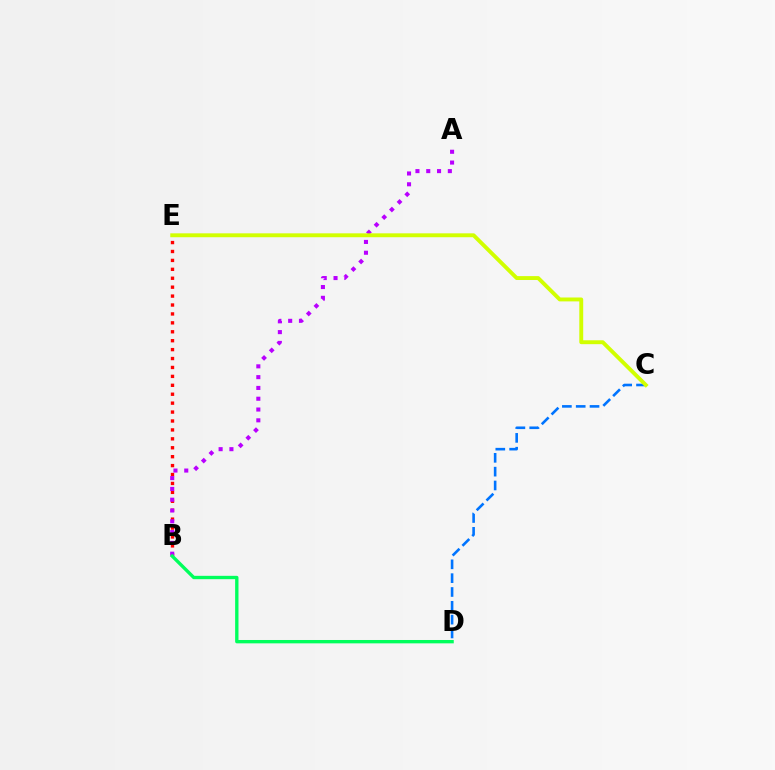{('B', 'E'): [{'color': '#ff0000', 'line_style': 'dotted', 'thickness': 2.42}], ('A', 'B'): [{'color': '#b900ff', 'line_style': 'dotted', 'thickness': 2.93}], ('B', 'D'): [{'color': '#00ff5c', 'line_style': 'solid', 'thickness': 2.41}], ('C', 'D'): [{'color': '#0074ff', 'line_style': 'dashed', 'thickness': 1.88}], ('C', 'E'): [{'color': '#d1ff00', 'line_style': 'solid', 'thickness': 2.8}]}